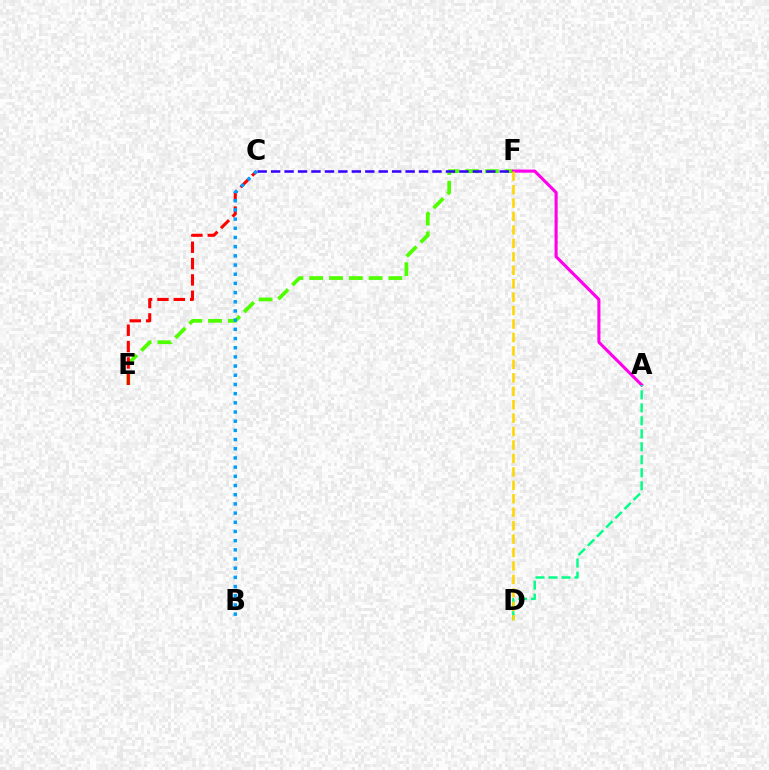{('E', 'F'): [{'color': '#4fff00', 'line_style': 'dashed', 'thickness': 2.69}], ('C', 'E'): [{'color': '#ff0000', 'line_style': 'dashed', 'thickness': 2.22}], ('A', 'F'): [{'color': '#ff00ed', 'line_style': 'solid', 'thickness': 2.23}], ('C', 'F'): [{'color': '#3700ff', 'line_style': 'dashed', 'thickness': 1.83}], ('A', 'D'): [{'color': '#00ff86', 'line_style': 'dashed', 'thickness': 1.76}], ('D', 'F'): [{'color': '#ffd500', 'line_style': 'dashed', 'thickness': 1.83}], ('B', 'C'): [{'color': '#009eff', 'line_style': 'dotted', 'thickness': 2.5}]}